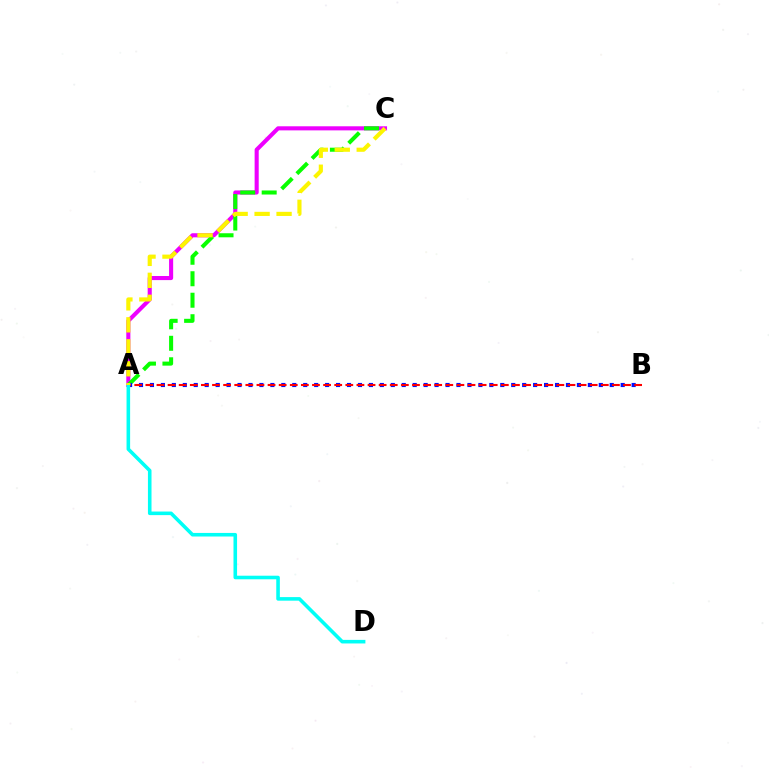{('A', 'C'): [{'color': '#ee00ff', 'line_style': 'solid', 'thickness': 2.94}, {'color': '#08ff00', 'line_style': 'dashed', 'thickness': 2.92}, {'color': '#fcf500', 'line_style': 'dashed', 'thickness': 2.98}], ('A', 'B'): [{'color': '#0010ff', 'line_style': 'dotted', 'thickness': 2.97}, {'color': '#ff0000', 'line_style': 'dashed', 'thickness': 1.51}], ('A', 'D'): [{'color': '#00fff6', 'line_style': 'solid', 'thickness': 2.58}]}